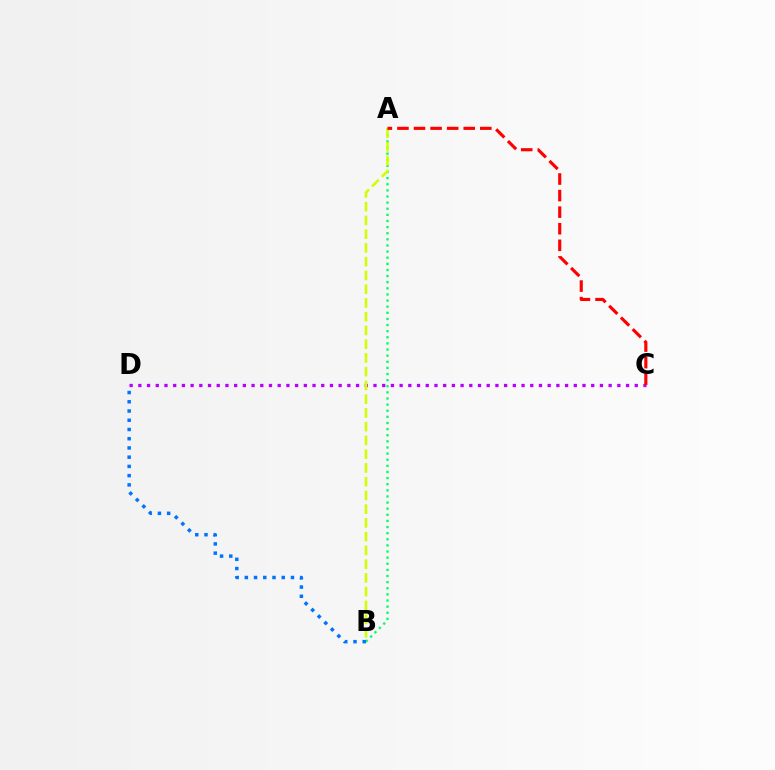{('C', 'D'): [{'color': '#b900ff', 'line_style': 'dotted', 'thickness': 2.37}], ('A', 'B'): [{'color': '#00ff5c', 'line_style': 'dotted', 'thickness': 1.66}, {'color': '#d1ff00', 'line_style': 'dashed', 'thickness': 1.87}], ('B', 'D'): [{'color': '#0074ff', 'line_style': 'dotted', 'thickness': 2.51}], ('A', 'C'): [{'color': '#ff0000', 'line_style': 'dashed', 'thickness': 2.25}]}